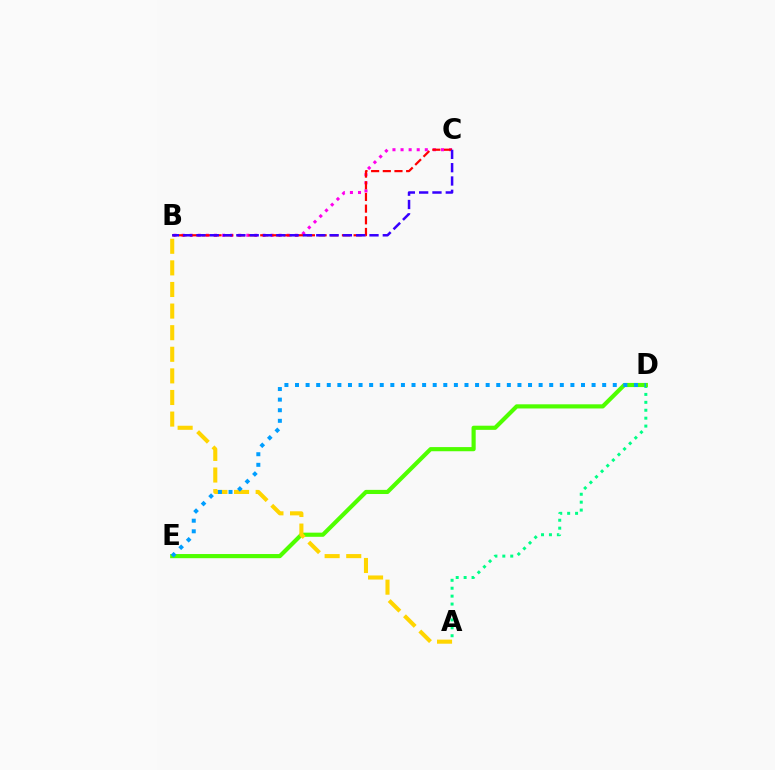{('A', 'D'): [{'color': '#00ff86', 'line_style': 'dotted', 'thickness': 2.15}], ('D', 'E'): [{'color': '#4fff00', 'line_style': 'solid', 'thickness': 2.99}, {'color': '#009eff', 'line_style': 'dotted', 'thickness': 2.88}], ('A', 'B'): [{'color': '#ffd500', 'line_style': 'dashed', 'thickness': 2.93}], ('B', 'C'): [{'color': '#ff00ed', 'line_style': 'dotted', 'thickness': 2.2}, {'color': '#ff0000', 'line_style': 'dashed', 'thickness': 1.59}, {'color': '#3700ff', 'line_style': 'dashed', 'thickness': 1.81}]}